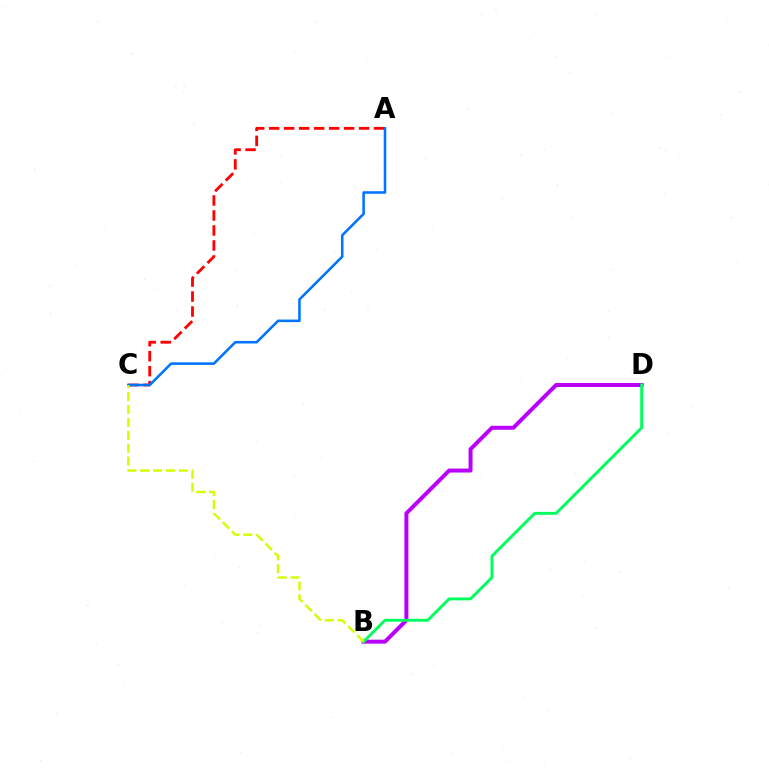{('B', 'D'): [{'color': '#b900ff', 'line_style': 'solid', 'thickness': 2.85}, {'color': '#00ff5c', 'line_style': 'solid', 'thickness': 2.09}], ('A', 'C'): [{'color': '#ff0000', 'line_style': 'dashed', 'thickness': 2.04}, {'color': '#0074ff', 'line_style': 'solid', 'thickness': 1.84}], ('B', 'C'): [{'color': '#d1ff00', 'line_style': 'dashed', 'thickness': 1.75}]}